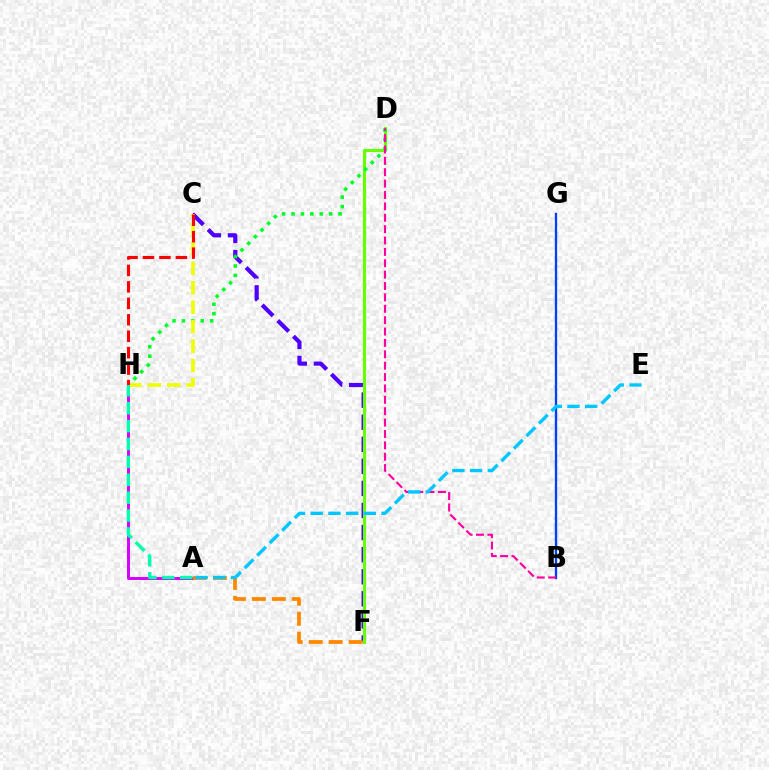{('C', 'F'): [{'color': '#4f00ff', 'line_style': 'dashed', 'thickness': 3.0}], ('D', 'F'): [{'color': '#66ff00', 'line_style': 'solid', 'thickness': 2.23}], ('B', 'G'): [{'color': '#003fff', 'line_style': 'solid', 'thickness': 1.68}], ('A', 'H'): [{'color': '#d600ff', 'line_style': 'solid', 'thickness': 2.12}, {'color': '#00ffaf', 'line_style': 'dashed', 'thickness': 2.43}], ('D', 'H'): [{'color': '#00ff27', 'line_style': 'dotted', 'thickness': 2.56}], ('B', 'D'): [{'color': '#ff00a0', 'line_style': 'dashed', 'thickness': 1.55}], ('C', 'H'): [{'color': '#eeff00', 'line_style': 'dashed', 'thickness': 2.64}, {'color': '#ff0000', 'line_style': 'dashed', 'thickness': 2.24}], ('A', 'F'): [{'color': '#ff8800', 'line_style': 'dashed', 'thickness': 2.71}], ('A', 'E'): [{'color': '#00c7ff', 'line_style': 'dashed', 'thickness': 2.41}]}